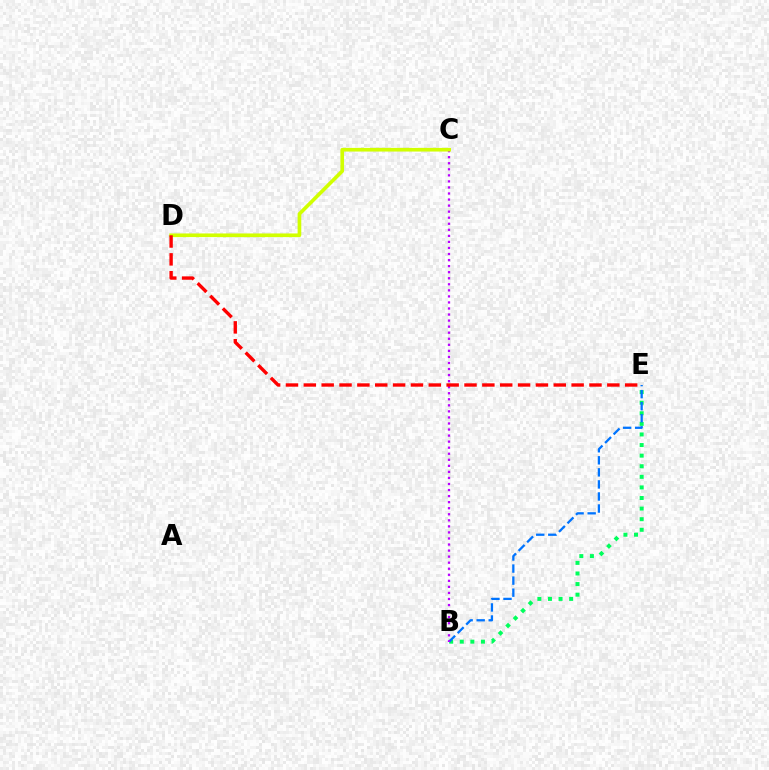{('B', 'E'): [{'color': '#00ff5c', 'line_style': 'dotted', 'thickness': 2.88}, {'color': '#0074ff', 'line_style': 'dashed', 'thickness': 1.64}], ('B', 'C'): [{'color': '#b900ff', 'line_style': 'dotted', 'thickness': 1.64}], ('C', 'D'): [{'color': '#d1ff00', 'line_style': 'solid', 'thickness': 2.63}], ('D', 'E'): [{'color': '#ff0000', 'line_style': 'dashed', 'thickness': 2.43}]}